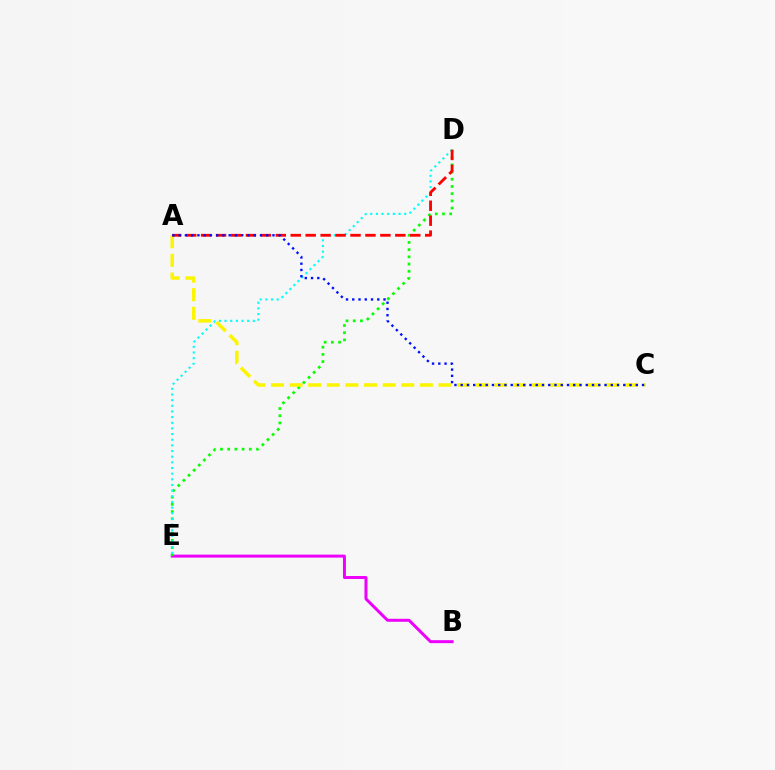{('B', 'E'): [{'color': '#ee00ff', 'line_style': 'solid', 'thickness': 2.15}], ('D', 'E'): [{'color': '#08ff00', 'line_style': 'dotted', 'thickness': 1.96}, {'color': '#00fff6', 'line_style': 'dotted', 'thickness': 1.54}], ('A', 'C'): [{'color': '#fcf500', 'line_style': 'dashed', 'thickness': 2.53}, {'color': '#0010ff', 'line_style': 'dotted', 'thickness': 1.7}], ('A', 'D'): [{'color': '#ff0000', 'line_style': 'dashed', 'thickness': 2.03}]}